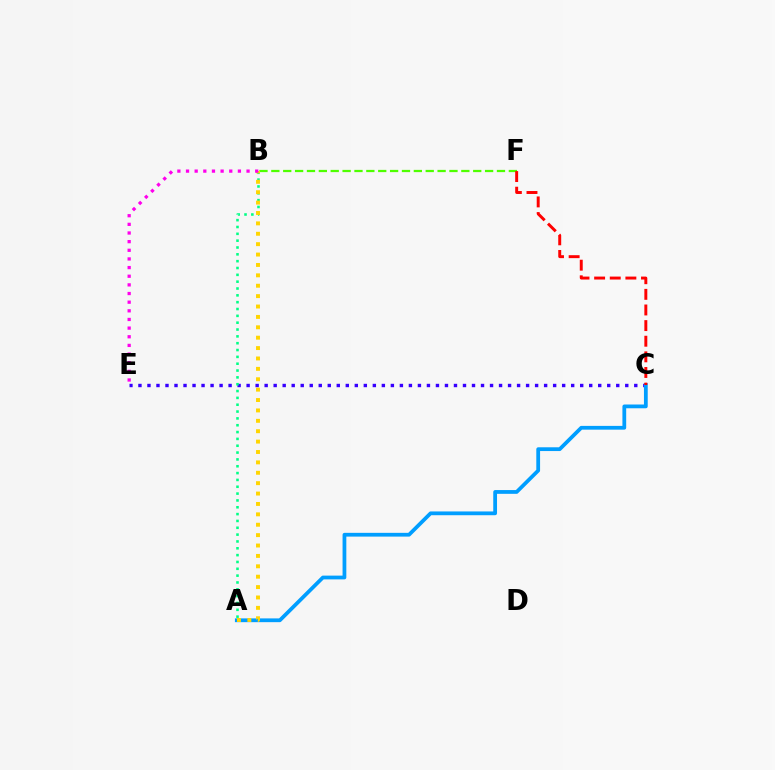{('B', 'F'): [{'color': '#4fff00', 'line_style': 'dashed', 'thickness': 1.61}], ('C', 'E'): [{'color': '#3700ff', 'line_style': 'dotted', 'thickness': 2.45}], ('A', 'B'): [{'color': '#00ff86', 'line_style': 'dotted', 'thickness': 1.86}, {'color': '#ffd500', 'line_style': 'dotted', 'thickness': 2.82}], ('A', 'C'): [{'color': '#009eff', 'line_style': 'solid', 'thickness': 2.71}], ('C', 'F'): [{'color': '#ff0000', 'line_style': 'dashed', 'thickness': 2.12}], ('B', 'E'): [{'color': '#ff00ed', 'line_style': 'dotted', 'thickness': 2.35}]}